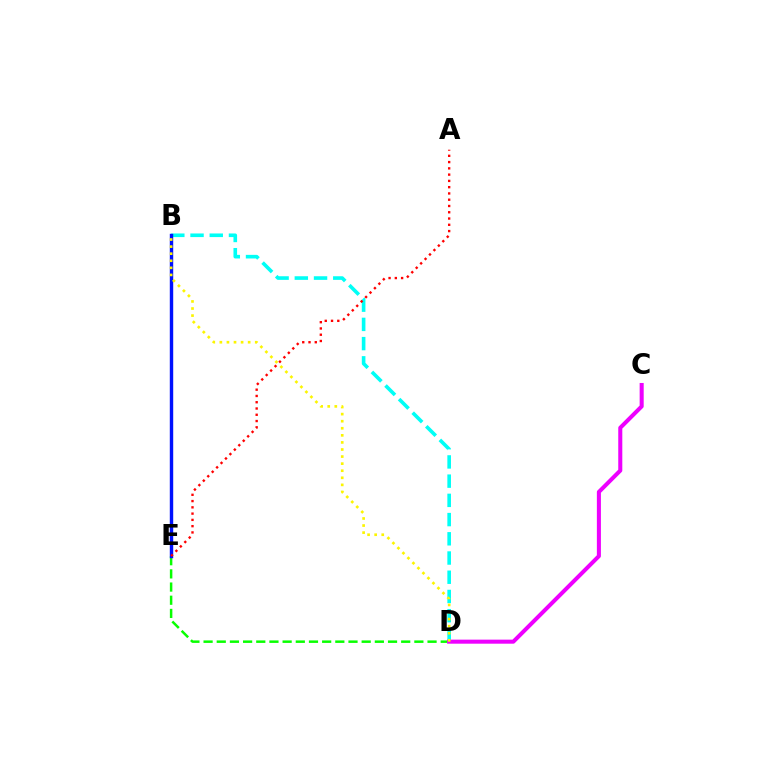{('B', 'D'): [{'color': '#00fff6', 'line_style': 'dashed', 'thickness': 2.61}, {'color': '#fcf500', 'line_style': 'dotted', 'thickness': 1.92}], ('D', 'E'): [{'color': '#08ff00', 'line_style': 'dashed', 'thickness': 1.79}], ('B', 'E'): [{'color': '#0010ff', 'line_style': 'solid', 'thickness': 2.46}], ('C', 'D'): [{'color': '#ee00ff', 'line_style': 'solid', 'thickness': 2.91}], ('A', 'E'): [{'color': '#ff0000', 'line_style': 'dotted', 'thickness': 1.7}]}